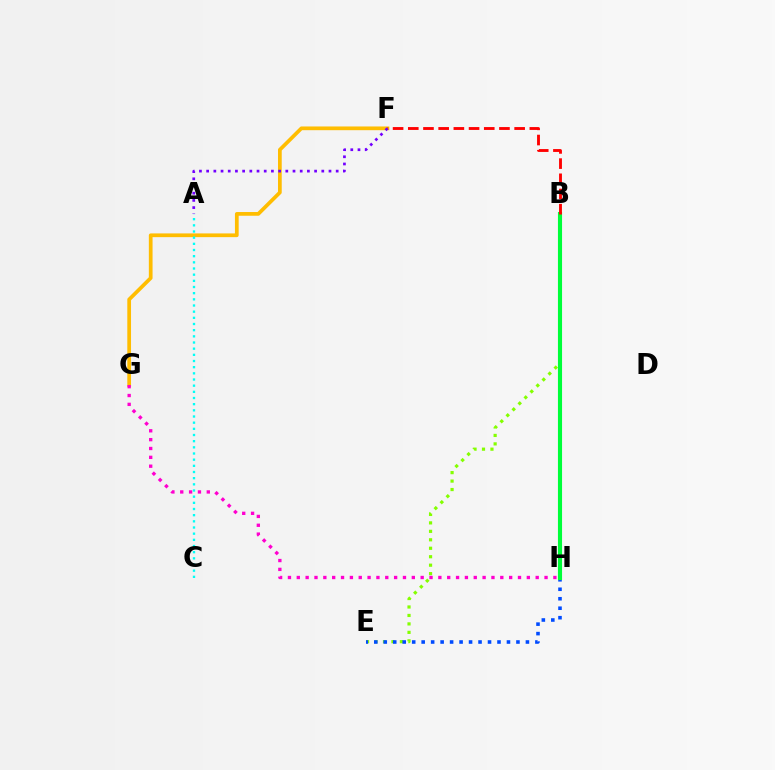{('B', 'E'): [{'color': '#84ff00', 'line_style': 'dotted', 'thickness': 2.3}], ('E', 'H'): [{'color': '#004bff', 'line_style': 'dotted', 'thickness': 2.58}], ('B', 'H'): [{'color': '#00ff39', 'line_style': 'solid', 'thickness': 2.96}], ('F', 'G'): [{'color': '#ffbd00', 'line_style': 'solid', 'thickness': 2.68}], ('B', 'F'): [{'color': '#ff0000', 'line_style': 'dashed', 'thickness': 2.06}], ('G', 'H'): [{'color': '#ff00cf', 'line_style': 'dotted', 'thickness': 2.4}], ('A', 'C'): [{'color': '#00fff6', 'line_style': 'dotted', 'thickness': 1.68}], ('A', 'F'): [{'color': '#7200ff', 'line_style': 'dotted', 'thickness': 1.96}]}